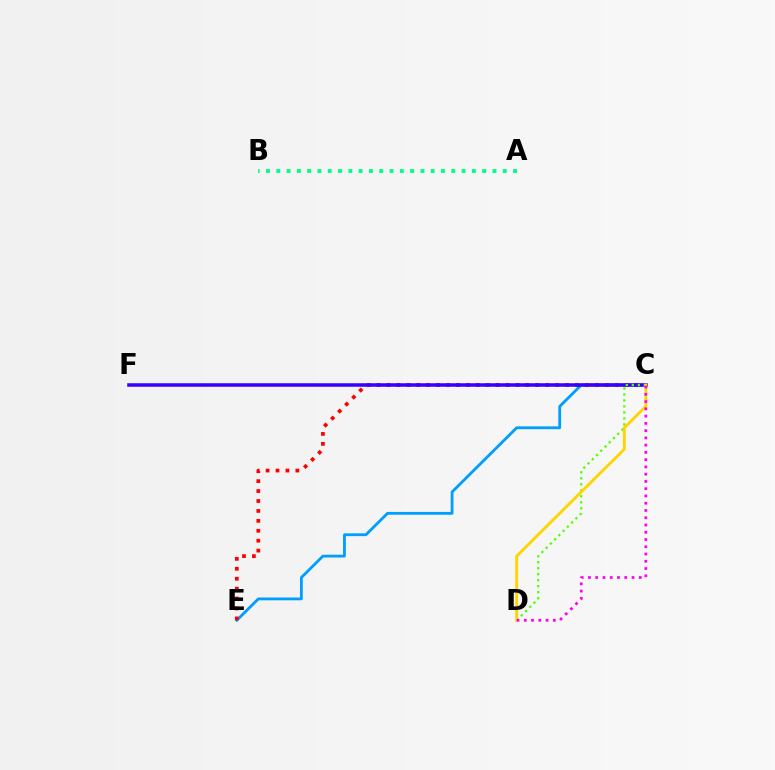{('A', 'B'): [{'color': '#00ff86', 'line_style': 'dotted', 'thickness': 2.8}], ('C', 'E'): [{'color': '#009eff', 'line_style': 'solid', 'thickness': 2.02}, {'color': '#ff0000', 'line_style': 'dotted', 'thickness': 2.7}], ('C', 'F'): [{'color': '#3700ff', 'line_style': 'solid', 'thickness': 2.53}], ('C', 'D'): [{'color': '#4fff00', 'line_style': 'dotted', 'thickness': 1.63}, {'color': '#ffd500', 'line_style': 'solid', 'thickness': 2.06}, {'color': '#ff00ed', 'line_style': 'dotted', 'thickness': 1.97}]}